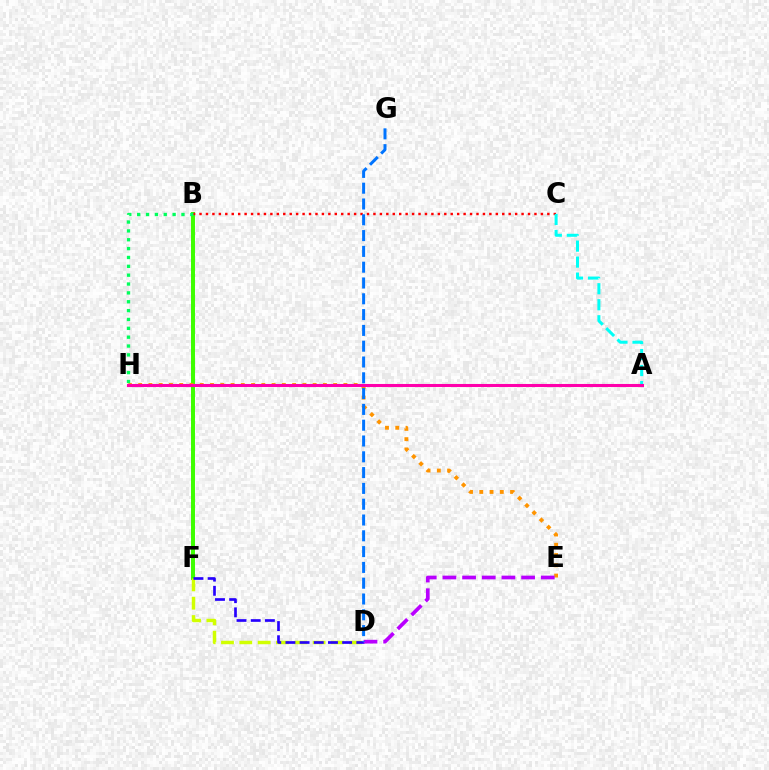{('B', 'F'): [{'color': '#3dff00', 'line_style': 'solid', 'thickness': 2.86}], ('B', 'C'): [{'color': '#ff0000', 'line_style': 'dotted', 'thickness': 1.75}], ('E', 'H'): [{'color': '#ff9400', 'line_style': 'dotted', 'thickness': 2.79}], ('A', 'C'): [{'color': '#00fff6', 'line_style': 'dashed', 'thickness': 2.17}], ('D', 'F'): [{'color': '#d1ff00', 'line_style': 'dashed', 'thickness': 2.49}, {'color': '#2500ff', 'line_style': 'dashed', 'thickness': 1.93}], ('B', 'H'): [{'color': '#00ff5c', 'line_style': 'dotted', 'thickness': 2.41}], ('D', 'E'): [{'color': '#b900ff', 'line_style': 'dashed', 'thickness': 2.67}], ('A', 'H'): [{'color': '#ff00ac', 'line_style': 'solid', 'thickness': 2.2}], ('D', 'G'): [{'color': '#0074ff', 'line_style': 'dashed', 'thickness': 2.15}]}